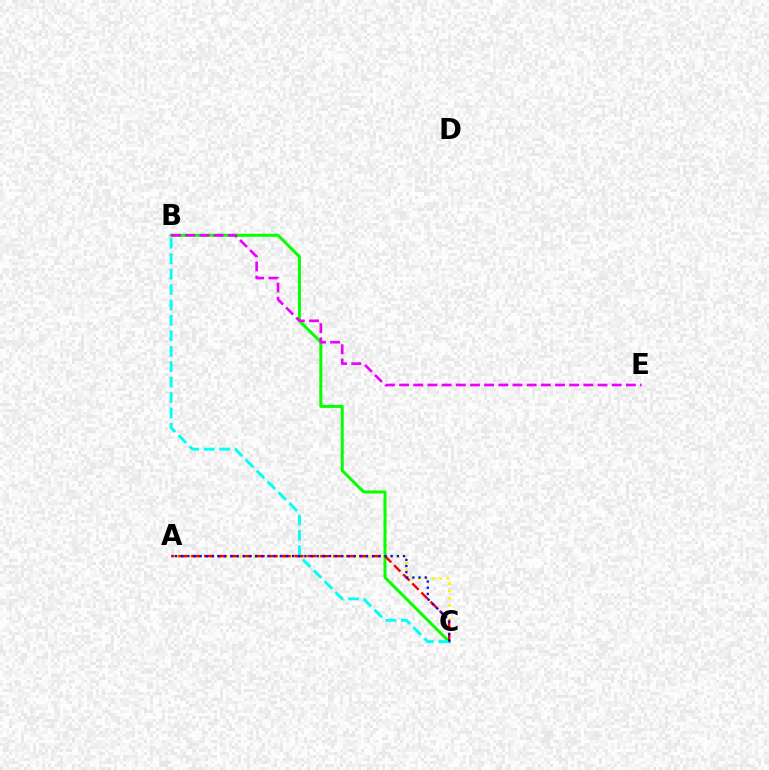{('A', 'C'): [{'color': '#fcf500', 'line_style': 'dotted', 'thickness': 1.94}, {'color': '#ff0000', 'line_style': 'dashed', 'thickness': 1.75}, {'color': '#0010ff', 'line_style': 'dotted', 'thickness': 1.67}], ('B', 'C'): [{'color': '#08ff00', 'line_style': 'solid', 'thickness': 2.17}, {'color': '#00fff6', 'line_style': 'dashed', 'thickness': 2.1}], ('B', 'E'): [{'color': '#ee00ff', 'line_style': 'dashed', 'thickness': 1.93}]}